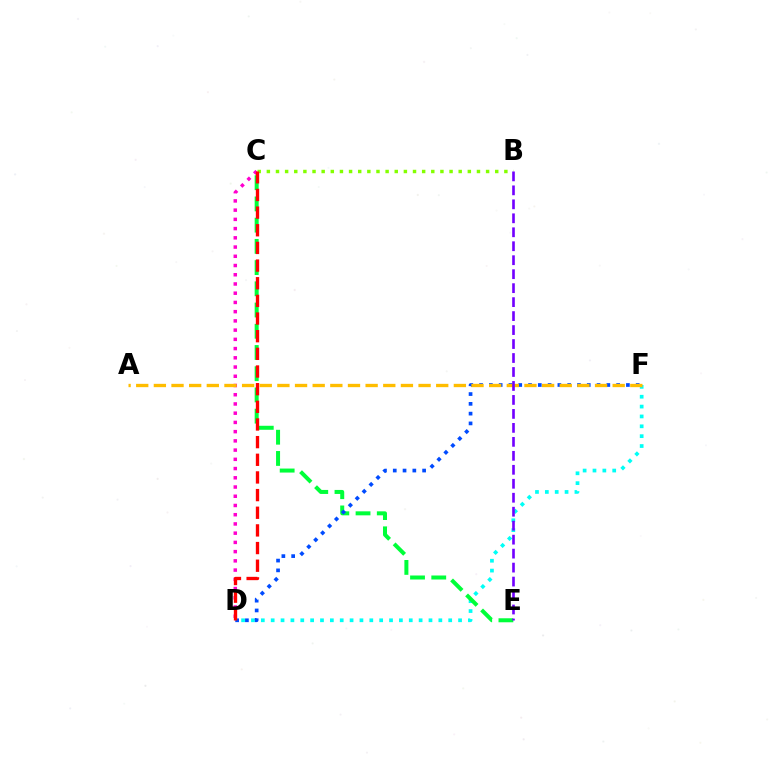{('D', 'F'): [{'color': '#00fff6', 'line_style': 'dotted', 'thickness': 2.68}, {'color': '#004bff', 'line_style': 'dotted', 'thickness': 2.66}], ('C', 'D'): [{'color': '#ff00cf', 'line_style': 'dotted', 'thickness': 2.51}, {'color': '#ff0000', 'line_style': 'dashed', 'thickness': 2.4}], ('C', 'E'): [{'color': '#00ff39', 'line_style': 'dashed', 'thickness': 2.88}], ('B', 'C'): [{'color': '#84ff00', 'line_style': 'dotted', 'thickness': 2.48}], ('A', 'F'): [{'color': '#ffbd00', 'line_style': 'dashed', 'thickness': 2.4}], ('B', 'E'): [{'color': '#7200ff', 'line_style': 'dashed', 'thickness': 1.9}]}